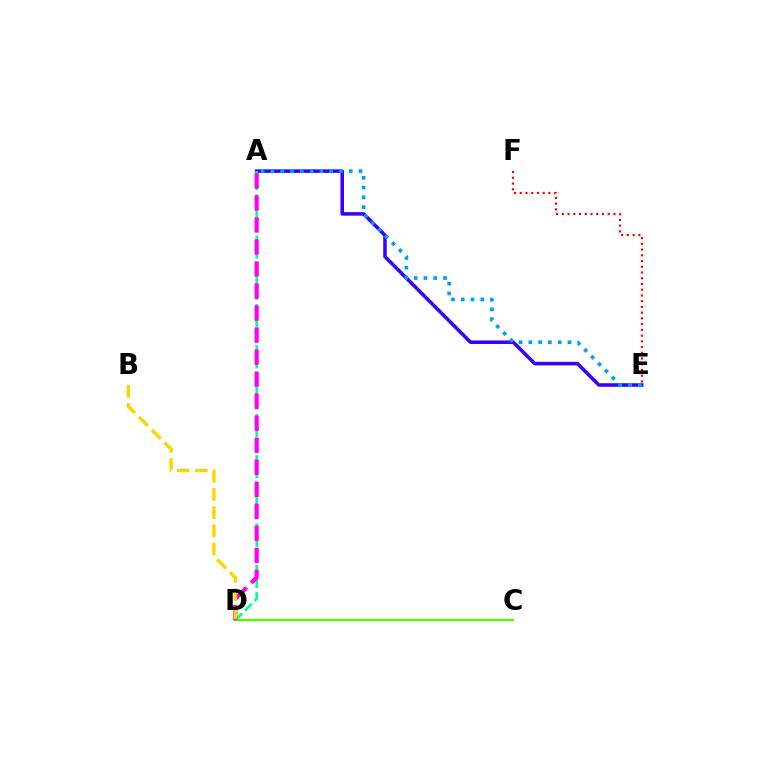{('A', 'E'): [{'color': '#3700ff', 'line_style': 'solid', 'thickness': 2.55}, {'color': '#009eff', 'line_style': 'dotted', 'thickness': 2.66}], ('A', 'D'): [{'color': '#00ff86', 'line_style': 'dashed', 'thickness': 1.86}, {'color': '#ff00ed', 'line_style': 'dashed', 'thickness': 2.99}], ('C', 'D'): [{'color': '#4fff00', 'line_style': 'solid', 'thickness': 1.65}], ('B', 'D'): [{'color': '#ffd500', 'line_style': 'dashed', 'thickness': 2.47}], ('E', 'F'): [{'color': '#ff0000', 'line_style': 'dotted', 'thickness': 1.56}]}